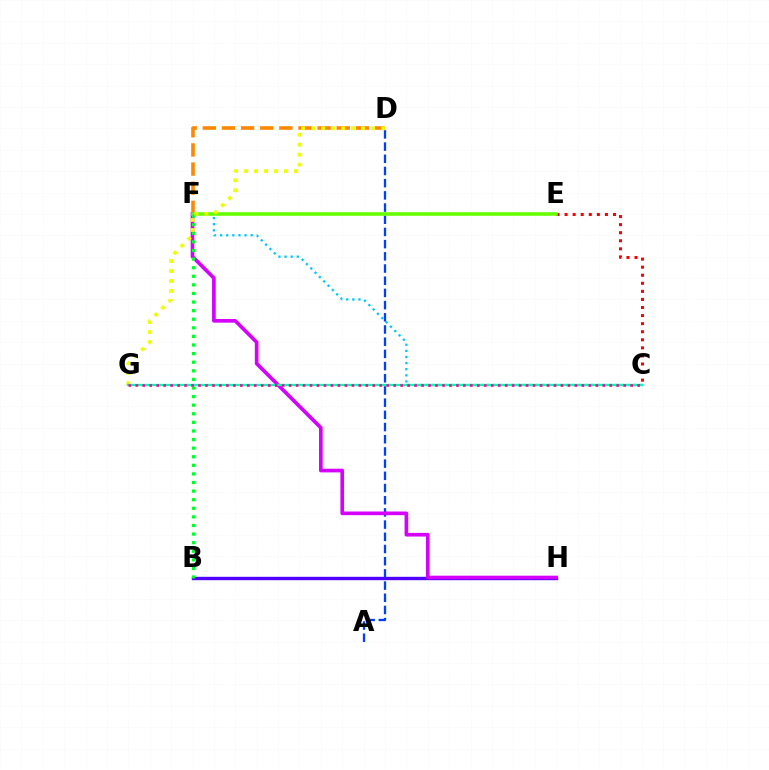{('D', 'F'): [{'color': '#ff8800', 'line_style': 'dashed', 'thickness': 2.6}], ('B', 'H'): [{'color': '#4f00ff', 'line_style': 'solid', 'thickness': 2.43}], ('A', 'D'): [{'color': '#003fff', 'line_style': 'dashed', 'thickness': 1.66}], ('C', 'F'): [{'color': '#00c7ff', 'line_style': 'dotted', 'thickness': 1.66}], ('F', 'H'): [{'color': '#d600ff', 'line_style': 'solid', 'thickness': 2.63}], ('C', 'E'): [{'color': '#ff0000', 'line_style': 'dotted', 'thickness': 2.19}], ('E', 'F'): [{'color': '#66ff00', 'line_style': 'solid', 'thickness': 2.56}], ('B', 'F'): [{'color': '#00ff27', 'line_style': 'dotted', 'thickness': 2.33}], ('D', 'G'): [{'color': '#eeff00', 'line_style': 'dotted', 'thickness': 2.71}], ('C', 'G'): [{'color': '#00ffaf', 'line_style': 'solid', 'thickness': 1.66}, {'color': '#ff00a0', 'line_style': 'dotted', 'thickness': 1.89}]}